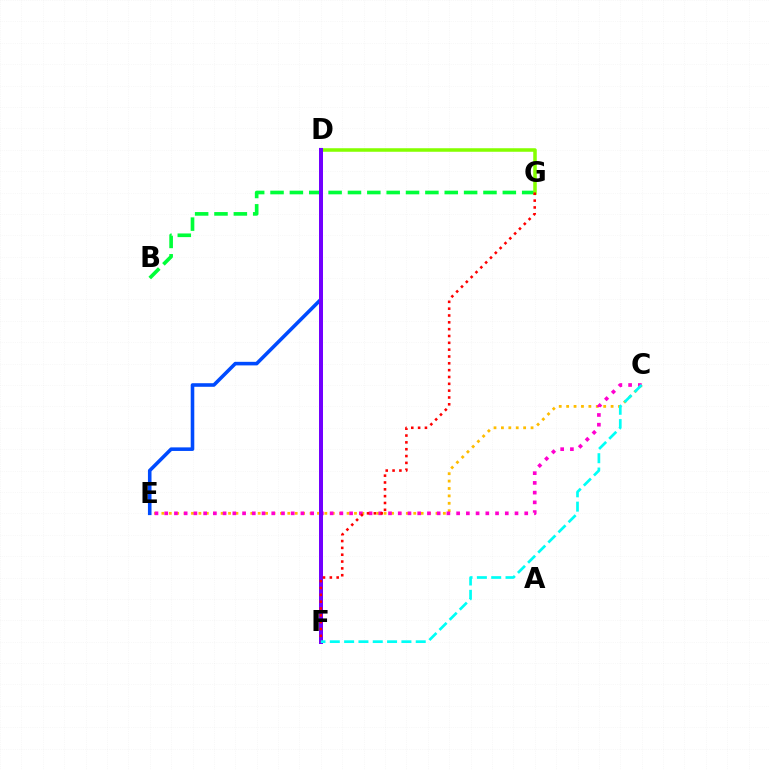{('C', 'E'): [{'color': '#ffbd00', 'line_style': 'dotted', 'thickness': 2.01}, {'color': '#ff00cf', 'line_style': 'dotted', 'thickness': 2.64}], ('D', 'E'): [{'color': '#004bff', 'line_style': 'solid', 'thickness': 2.58}], ('B', 'G'): [{'color': '#00ff39', 'line_style': 'dashed', 'thickness': 2.63}], ('D', 'G'): [{'color': '#84ff00', 'line_style': 'solid', 'thickness': 2.55}], ('D', 'F'): [{'color': '#7200ff', 'line_style': 'solid', 'thickness': 2.87}], ('F', 'G'): [{'color': '#ff0000', 'line_style': 'dotted', 'thickness': 1.86}], ('C', 'F'): [{'color': '#00fff6', 'line_style': 'dashed', 'thickness': 1.95}]}